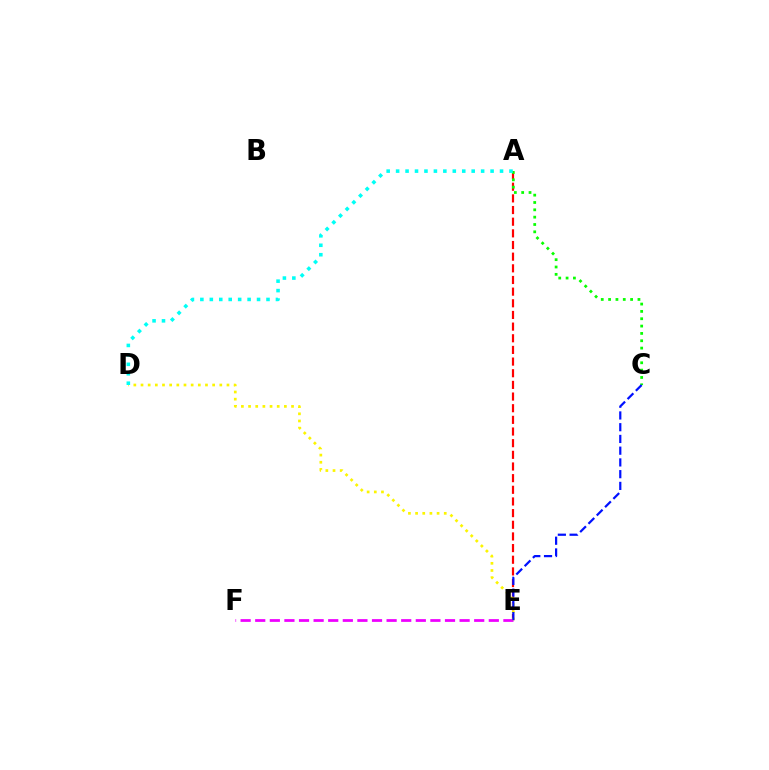{('A', 'E'): [{'color': '#ff0000', 'line_style': 'dashed', 'thickness': 1.58}], ('A', 'C'): [{'color': '#08ff00', 'line_style': 'dotted', 'thickness': 1.99}], ('E', 'F'): [{'color': '#ee00ff', 'line_style': 'dashed', 'thickness': 1.98}], ('D', 'E'): [{'color': '#fcf500', 'line_style': 'dotted', 'thickness': 1.95}], ('A', 'D'): [{'color': '#00fff6', 'line_style': 'dotted', 'thickness': 2.57}], ('C', 'E'): [{'color': '#0010ff', 'line_style': 'dashed', 'thickness': 1.59}]}